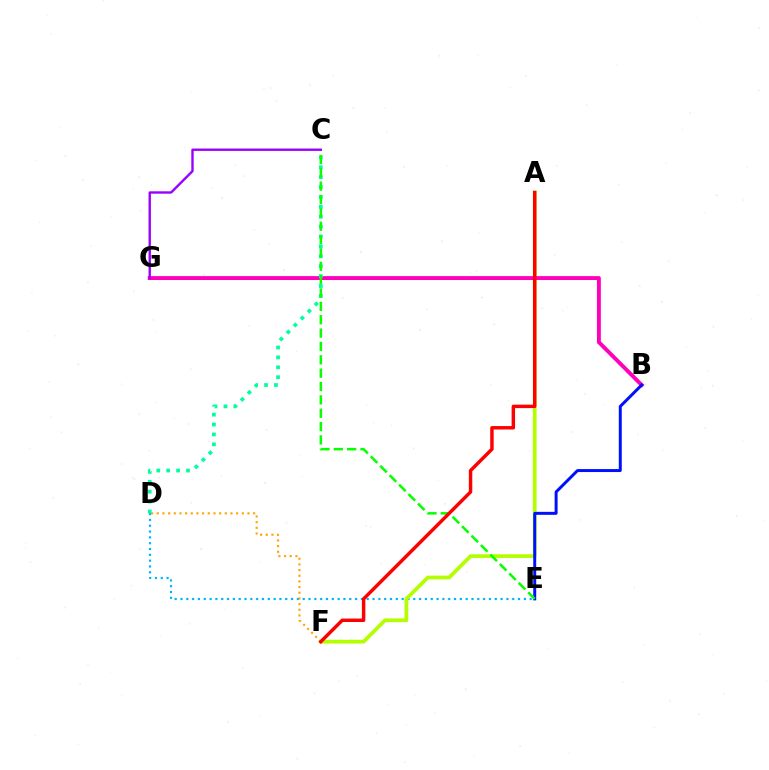{('D', 'E'): [{'color': '#00b5ff', 'line_style': 'dotted', 'thickness': 1.58}], ('A', 'F'): [{'color': '#b3ff00', 'line_style': 'solid', 'thickness': 2.69}, {'color': '#ff0000', 'line_style': 'solid', 'thickness': 2.48}], ('B', 'G'): [{'color': '#ff00bd', 'line_style': 'solid', 'thickness': 2.81}], ('B', 'E'): [{'color': '#0010ff', 'line_style': 'solid', 'thickness': 2.14}], ('D', 'F'): [{'color': '#ffa500', 'line_style': 'dotted', 'thickness': 1.54}], ('C', 'D'): [{'color': '#00ff9d', 'line_style': 'dotted', 'thickness': 2.69}], ('C', 'E'): [{'color': '#08ff00', 'line_style': 'dashed', 'thickness': 1.81}], ('C', 'G'): [{'color': '#9b00ff', 'line_style': 'solid', 'thickness': 1.72}]}